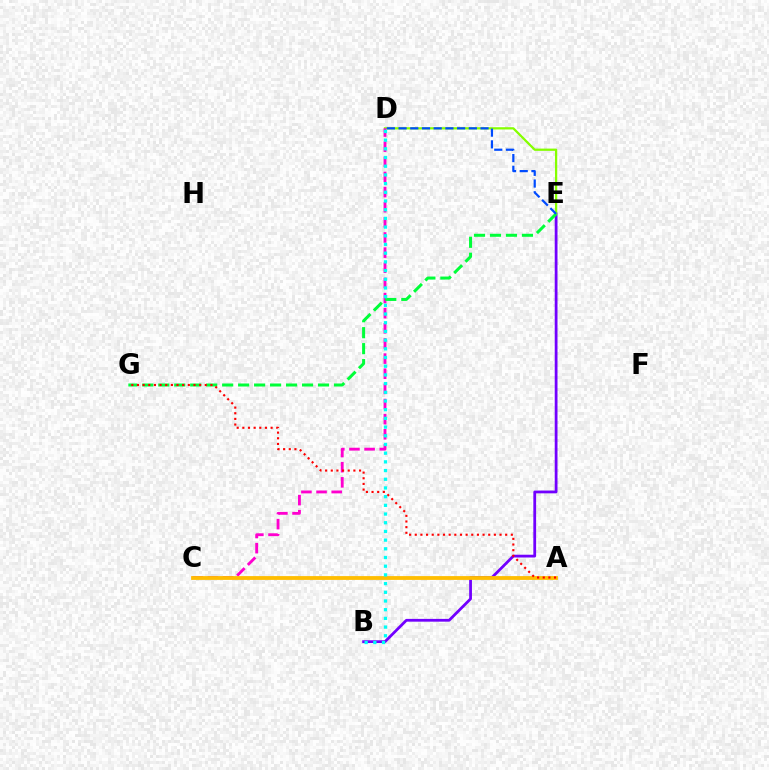{('B', 'E'): [{'color': '#7200ff', 'line_style': 'solid', 'thickness': 2.0}], ('D', 'E'): [{'color': '#84ff00', 'line_style': 'solid', 'thickness': 1.62}, {'color': '#004bff', 'line_style': 'dashed', 'thickness': 1.59}], ('C', 'D'): [{'color': '#ff00cf', 'line_style': 'dashed', 'thickness': 2.06}], ('A', 'C'): [{'color': '#ffbd00', 'line_style': 'solid', 'thickness': 2.74}], ('E', 'G'): [{'color': '#00ff39', 'line_style': 'dashed', 'thickness': 2.17}], ('A', 'G'): [{'color': '#ff0000', 'line_style': 'dotted', 'thickness': 1.54}], ('B', 'D'): [{'color': '#00fff6', 'line_style': 'dotted', 'thickness': 2.36}]}